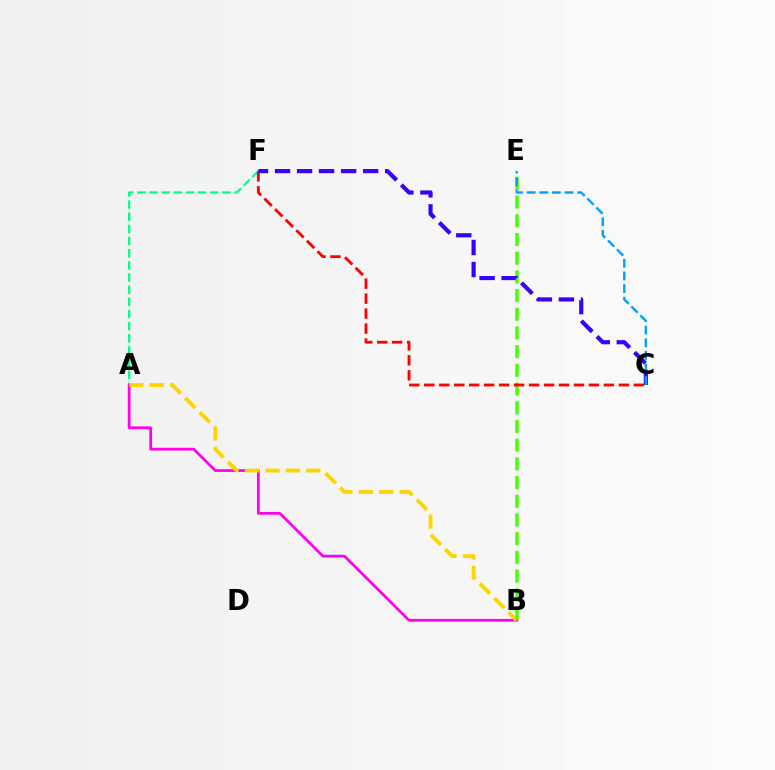{('A', 'F'): [{'color': '#00ff86', 'line_style': 'dashed', 'thickness': 1.65}], ('A', 'B'): [{'color': '#ff00ed', 'line_style': 'solid', 'thickness': 1.98}, {'color': '#ffd500', 'line_style': 'dashed', 'thickness': 2.78}], ('B', 'E'): [{'color': '#4fff00', 'line_style': 'dashed', 'thickness': 2.54}], ('C', 'F'): [{'color': '#ff0000', 'line_style': 'dashed', 'thickness': 2.03}, {'color': '#3700ff', 'line_style': 'dashed', 'thickness': 2.99}], ('C', 'E'): [{'color': '#009eff', 'line_style': 'dashed', 'thickness': 1.71}]}